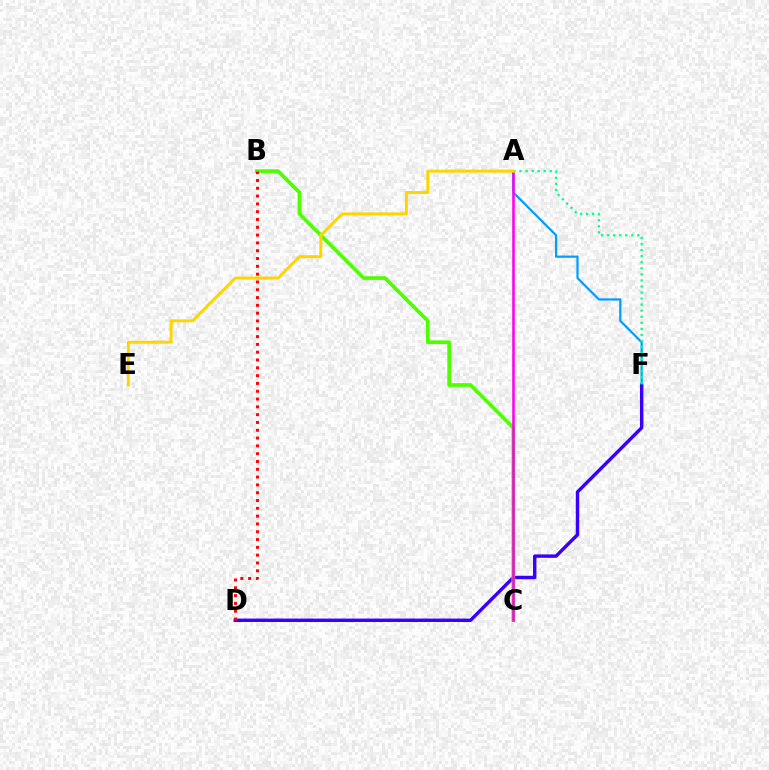{('A', 'F'): [{'color': '#009eff', 'line_style': 'solid', 'thickness': 1.6}, {'color': '#00ff86', 'line_style': 'dotted', 'thickness': 1.64}], ('D', 'F'): [{'color': '#3700ff', 'line_style': 'solid', 'thickness': 2.46}], ('B', 'C'): [{'color': '#4fff00', 'line_style': 'solid', 'thickness': 2.67}], ('A', 'C'): [{'color': '#ff00ed', 'line_style': 'solid', 'thickness': 1.84}], ('B', 'D'): [{'color': '#ff0000', 'line_style': 'dotted', 'thickness': 2.12}], ('A', 'E'): [{'color': '#ffd500', 'line_style': 'solid', 'thickness': 2.13}]}